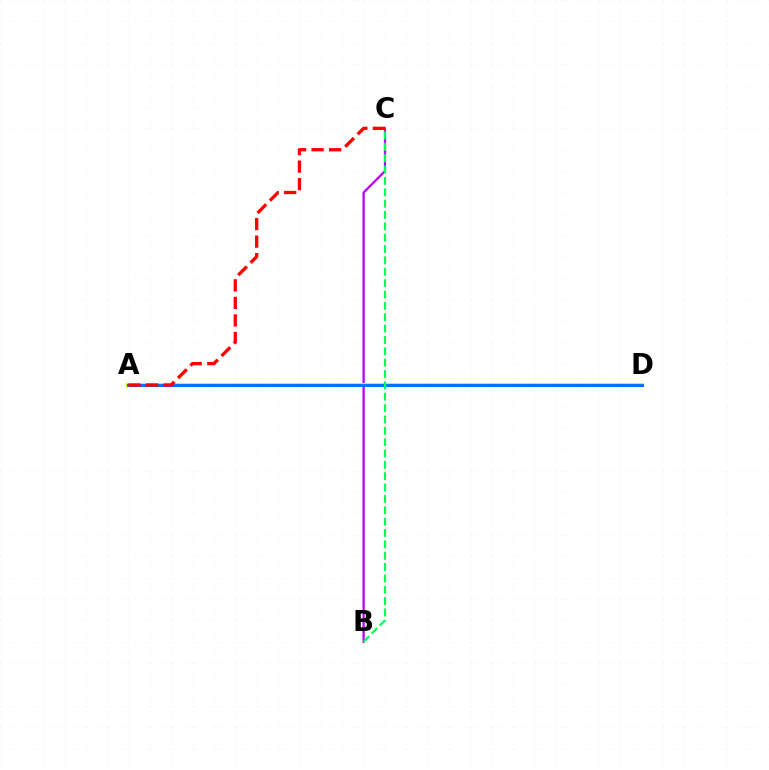{('B', 'C'): [{'color': '#b900ff', 'line_style': 'solid', 'thickness': 1.63}, {'color': '#00ff5c', 'line_style': 'dashed', 'thickness': 1.54}], ('A', 'D'): [{'color': '#d1ff00', 'line_style': 'solid', 'thickness': 2.89}, {'color': '#0074ff', 'line_style': 'solid', 'thickness': 2.16}], ('A', 'C'): [{'color': '#ff0000', 'line_style': 'dashed', 'thickness': 2.38}]}